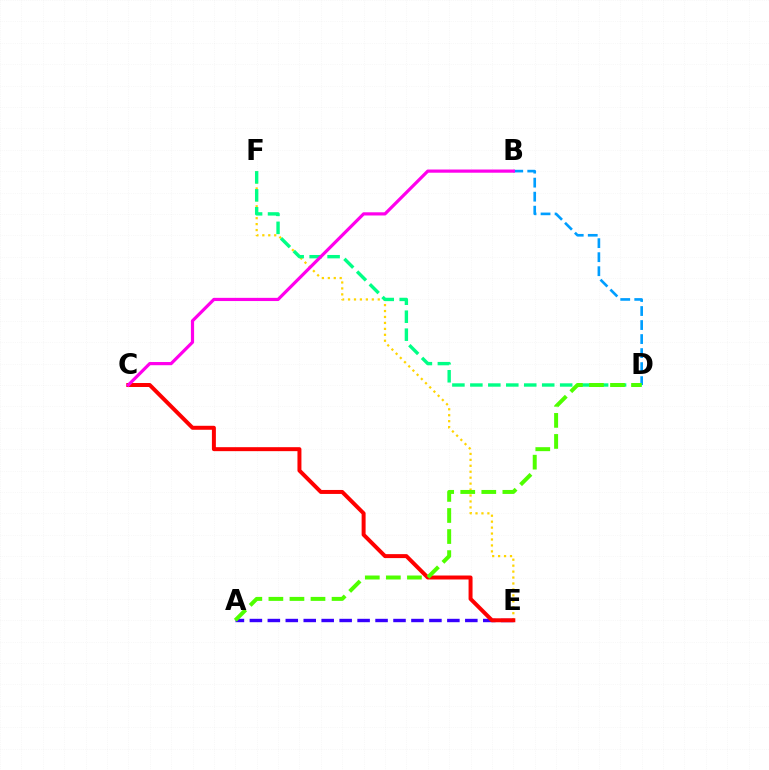{('B', 'D'): [{'color': '#009eff', 'line_style': 'dashed', 'thickness': 1.9}], ('E', 'F'): [{'color': '#ffd500', 'line_style': 'dotted', 'thickness': 1.61}], ('A', 'E'): [{'color': '#3700ff', 'line_style': 'dashed', 'thickness': 2.44}], ('C', 'E'): [{'color': '#ff0000', 'line_style': 'solid', 'thickness': 2.86}], ('D', 'F'): [{'color': '#00ff86', 'line_style': 'dashed', 'thickness': 2.44}], ('A', 'D'): [{'color': '#4fff00', 'line_style': 'dashed', 'thickness': 2.86}], ('B', 'C'): [{'color': '#ff00ed', 'line_style': 'solid', 'thickness': 2.3}]}